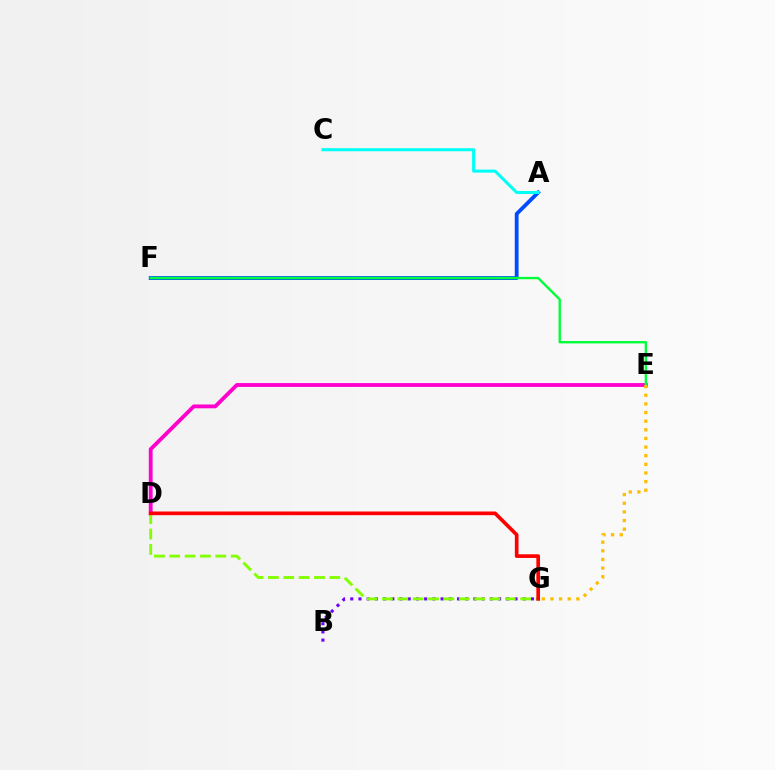{('D', 'E'): [{'color': '#ff00cf', 'line_style': 'solid', 'thickness': 2.76}], ('A', 'F'): [{'color': '#004bff', 'line_style': 'solid', 'thickness': 2.74}], ('E', 'F'): [{'color': '#00ff39', 'line_style': 'solid', 'thickness': 1.71}], ('B', 'G'): [{'color': '#7200ff', 'line_style': 'dotted', 'thickness': 2.23}], ('D', 'G'): [{'color': '#84ff00', 'line_style': 'dashed', 'thickness': 2.09}, {'color': '#ff0000', 'line_style': 'solid', 'thickness': 2.64}], ('E', 'G'): [{'color': '#ffbd00', 'line_style': 'dotted', 'thickness': 2.35}], ('A', 'C'): [{'color': '#00fff6', 'line_style': 'solid', 'thickness': 2.19}]}